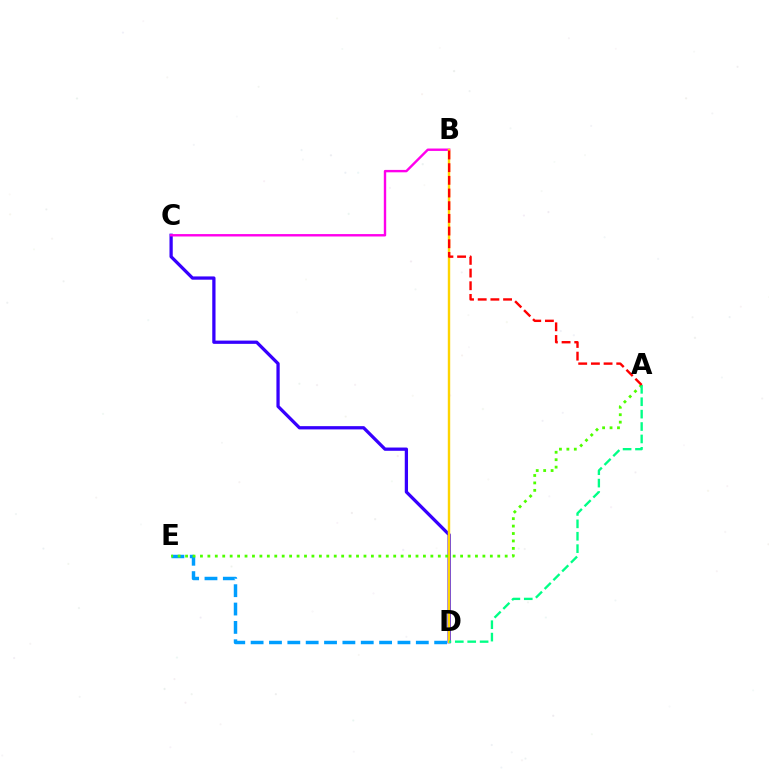{('C', 'D'): [{'color': '#3700ff', 'line_style': 'solid', 'thickness': 2.35}], ('B', 'C'): [{'color': '#ff00ed', 'line_style': 'solid', 'thickness': 1.73}], ('D', 'E'): [{'color': '#009eff', 'line_style': 'dashed', 'thickness': 2.49}], ('B', 'D'): [{'color': '#ffd500', 'line_style': 'solid', 'thickness': 1.74}], ('A', 'E'): [{'color': '#4fff00', 'line_style': 'dotted', 'thickness': 2.02}], ('A', 'D'): [{'color': '#00ff86', 'line_style': 'dashed', 'thickness': 1.68}], ('A', 'B'): [{'color': '#ff0000', 'line_style': 'dashed', 'thickness': 1.72}]}